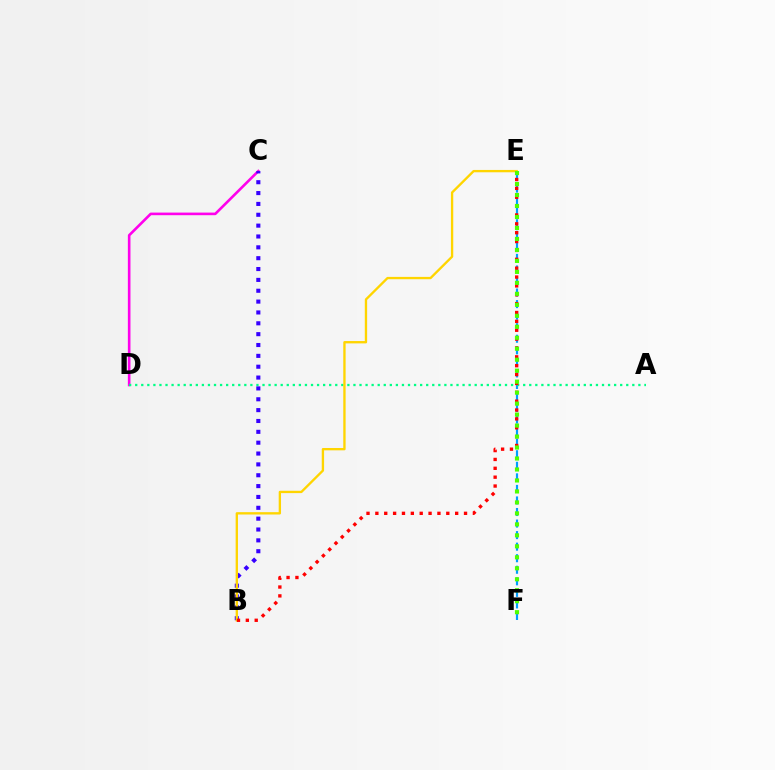{('E', 'F'): [{'color': '#009eff', 'line_style': 'dashed', 'thickness': 1.57}, {'color': '#4fff00', 'line_style': 'dotted', 'thickness': 2.98}], ('C', 'D'): [{'color': '#ff00ed', 'line_style': 'solid', 'thickness': 1.88}], ('A', 'D'): [{'color': '#00ff86', 'line_style': 'dotted', 'thickness': 1.65}], ('B', 'C'): [{'color': '#3700ff', 'line_style': 'dotted', 'thickness': 2.95}], ('B', 'E'): [{'color': '#ffd500', 'line_style': 'solid', 'thickness': 1.68}, {'color': '#ff0000', 'line_style': 'dotted', 'thickness': 2.41}]}